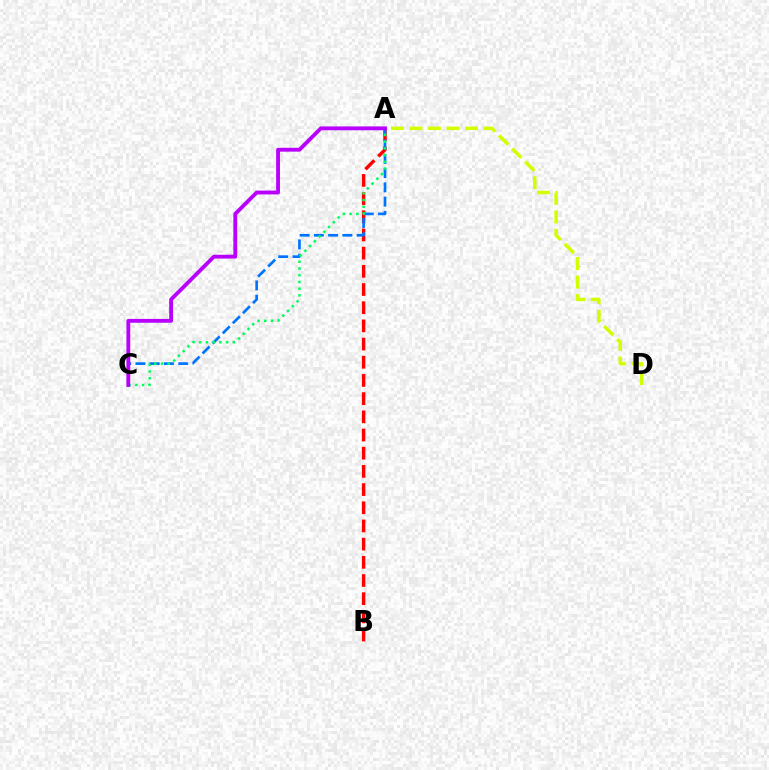{('A', 'B'): [{'color': '#ff0000', 'line_style': 'dashed', 'thickness': 2.47}], ('A', 'C'): [{'color': '#0074ff', 'line_style': 'dashed', 'thickness': 1.94}, {'color': '#00ff5c', 'line_style': 'dotted', 'thickness': 1.83}, {'color': '#b900ff', 'line_style': 'solid', 'thickness': 2.77}], ('A', 'D'): [{'color': '#d1ff00', 'line_style': 'dashed', 'thickness': 2.51}]}